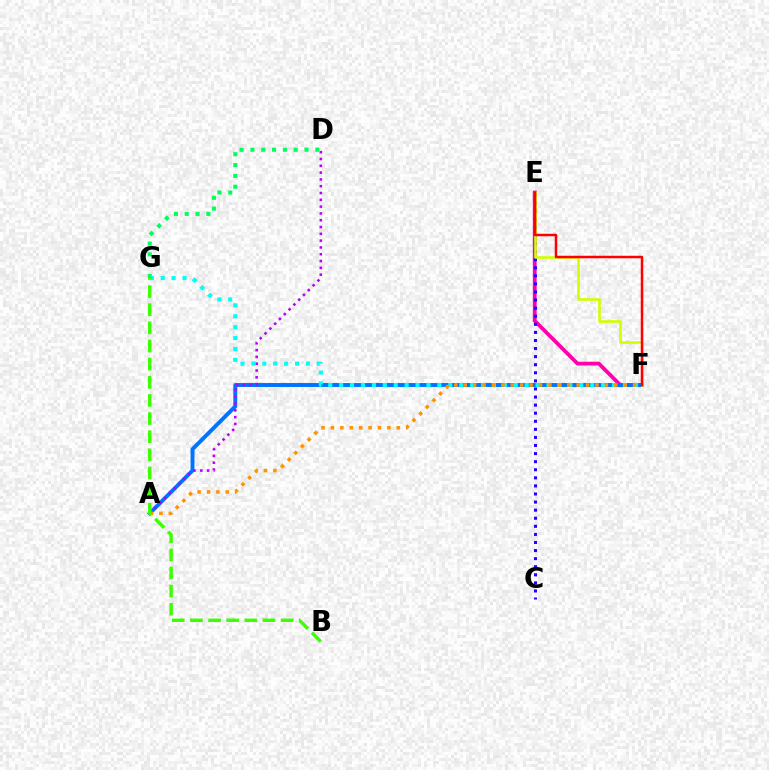{('E', 'F'): [{'color': '#ff00ac', 'line_style': 'solid', 'thickness': 2.72}, {'color': '#d1ff00', 'line_style': 'solid', 'thickness': 1.89}, {'color': '#ff0000', 'line_style': 'solid', 'thickness': 1.79}], ('C', 'E'): [{'color': '#2500ff', 'line_style': 'dotted', 'thickness': 2.2}], ('A', 'F'): [{'color': '#0074ff', 'line_style': 'solid', 'thickness': 2.83}, {'color': '#ff9400', 'line_style': 'dotted', 'thickness': 2.56}], ('A', 'D'): [{'color': '#b900ff', 'line_style': 'dotted', 'thickness': 1.85}], ('F', 'G'): [{'color': '#00fff6', 'line_style': 'dotted', 'thickness': 2.97}], ('D', 'G'): [{'color': '#00ff5c', 'line_style': 'dotted', 'thickness': 2.94}], ('B', 'G'): [{'color': '#3dff00', 'line_style': 'dashed', 'thickness': 2.46}]}